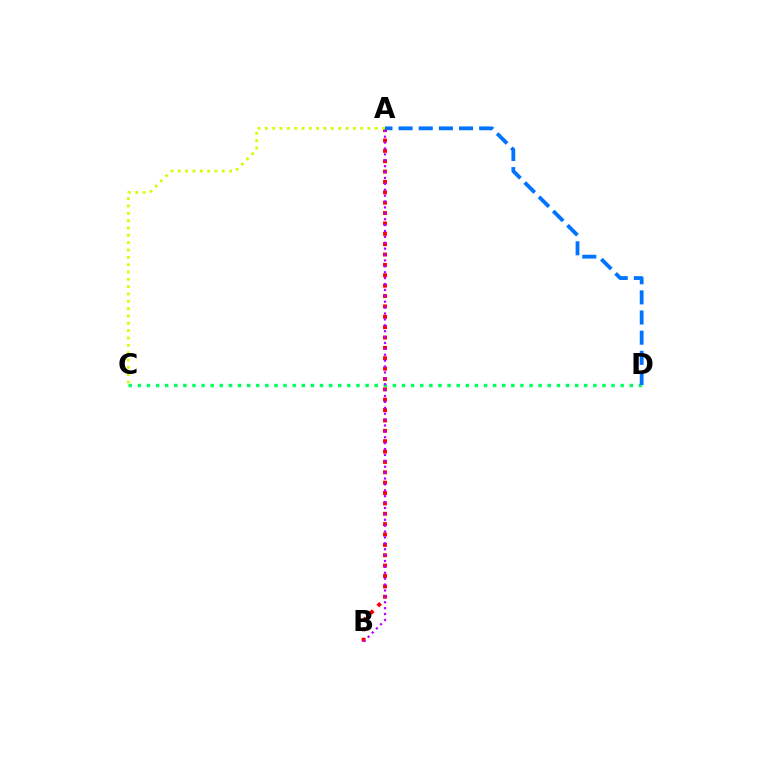{('A', 'B'): [{'color': '#ff0000', 'line_style': 'dotted', 'thickness': 2.82}, {'color': '#b900ff', 'line_style': 'dotted', 'thickness': 1.6}], ('C', 'D'): [{'color': '#00ff5c', 'line_style': 'dotted', 'thickness': 2.48}], ('A', 'D'): [{'color': '#0074ff', 'line_style': 'dashed', 'thickness': 2.74}], ('A', 'C'): [{'color': '#d1ff00', 'line_style': 'dotted', 'thickness': 1.99}]}